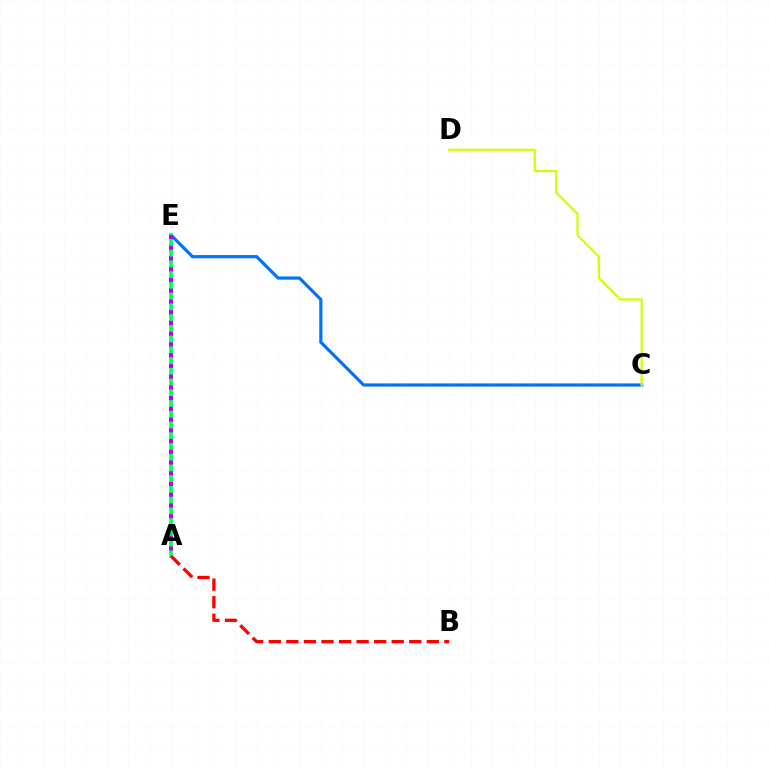{('C', 'E'): [{'color': '#0074ff', 'line_style': 'solid', 'thickness': 2.29}], ('A', 'E'): [{'color': '#00ff5c', 'line_style': 'solid', 'thickness': 2.67}, {'color': '#b900ff', 'line_style': 'dotted', 'thickness': 2.92}], ('C', 'D'): [{'color': '#d1ff00', 'line_style': 'solid', 'thickness': 1.58}], ('A', 'B'): [{'color': '#ff0000', 'line_style': 'dashed', 'thickness': 2.39}]}